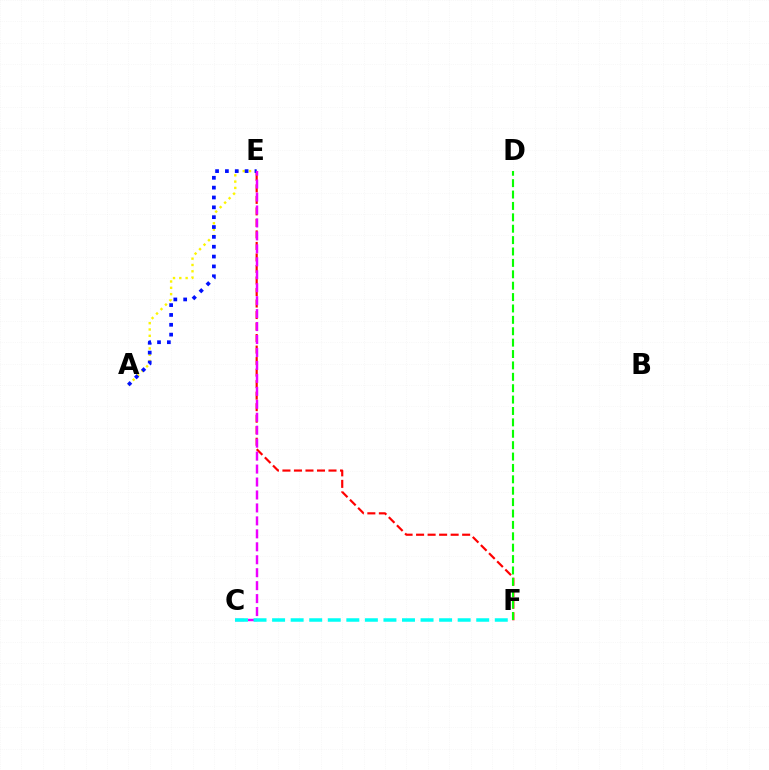{('E', 'F'): [{'color': '#ff0000', 'line_style': 'dashed', 'thickness': 1.56}], ('A', 'E'): [{'color': '#fcf500', 'line_style': 'dotted', 'thickness': 1.72}, {'color': '#0010ff', 'line_style': 'dotted', 'thickness': 2.68}], ('C', 'E'): [{'color': '#ee00ff', 'line_style': 'dashed', 'thickness': 1.76}], ('D', 'F'): [{'color': '#08ff00', 'line_style': 'dashed', 'thickness': 1.55}], ('C', 'F'): [{'color': '#00fff6', 'line_style': 'dashed', 'thickness': 2.52}]}